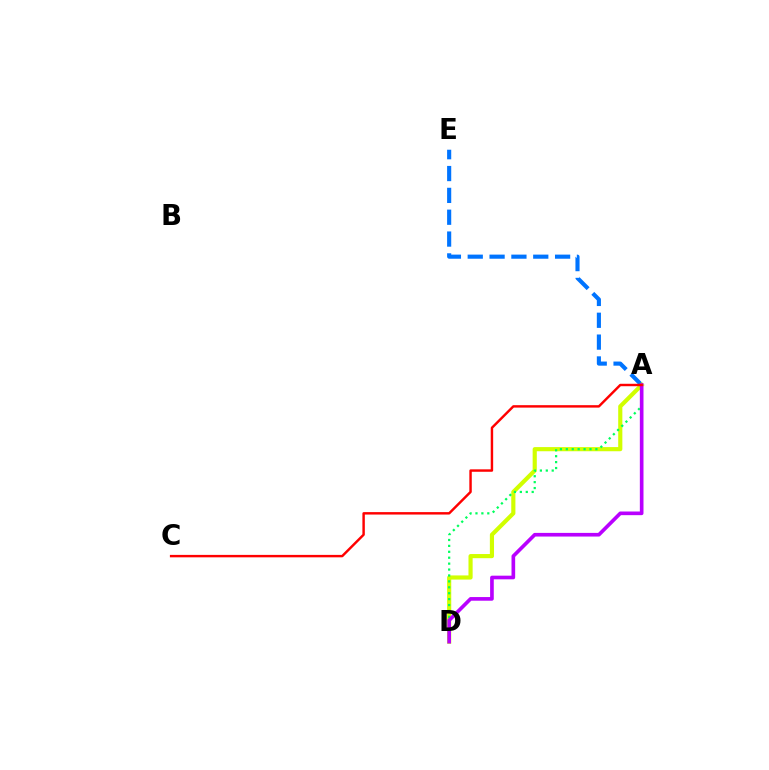{('A', 'E'): [{'color': '#0074ff', 'line_style': 'dashed', 'thickness': 2.97}], ('A', 'D'): [{'color': '#d1ff00', 'line_style': 'solid', 'thickness': 2.99}, {'color': '#00ff5c', 'line_style': 'dotted', 'thickness': 1.61}, {'color': '#b900ff', 'line_style': 'solid', 'thickness': 2.63}], ('A', 'C'): [{'color': '#ff0000', 'line_style': 'solid', 'thickness': 1.75}]}